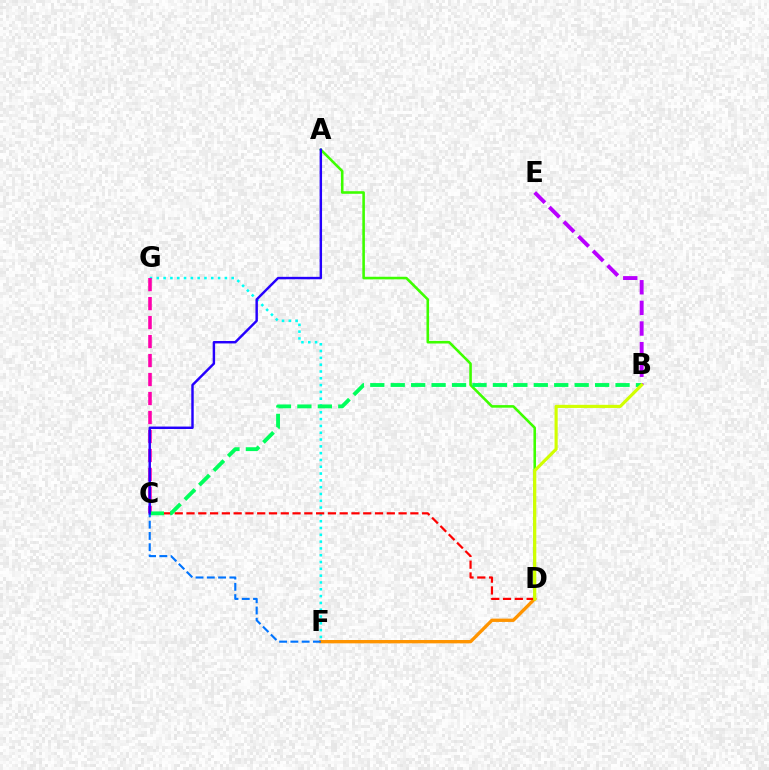{('F', 'G'): [{'color': '#00fff6', 'line_style': 'dotted', 'thickness': 1.85}], ('A', 'D'): [{'color': '#3dff00', 'line_style': 'solid', 'thickness': 1.86}], ('C', 'G'): [{'color': '#ff00ac', 'line_style': 'dashed', 'thickness': 2.58}], ('D', 'F'): [{'color': '#ff9400', 'line_style': 'solid', 'thickness': 2.39}], ('C', 'D'): [{'color': '#ff0000', 'line_style': 'dashed', 'thickness': 1.6}], ('B', 'E'): [{'color': '#b900ff', 'line_style': 'dashed', 'thickness': 2.8}], ('B', 'C'): [{'color': '#00ff5c', 'line_style': 'dashed', 'thickness': 2.78}], ('B', 'D'): [{'color': '#d1ff00', 'line_style': 'solid', 'thickness': 2.25}], ('C', 'F'): [{'color': '#0074ff', 'line_style': 'dashed', 'thickness': 1.53}], ('A', 'C'): [{'color': '#2500ff', 'line_style': 'solid', 'thickness': 1.76}]}